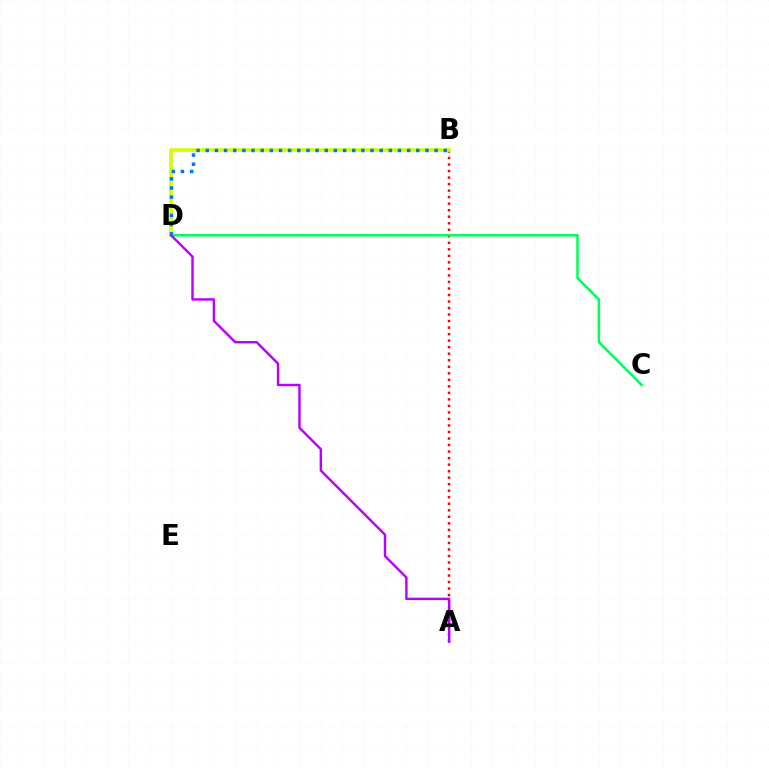{('A', 'B'): [{'color': '#ff0000', 'line_style': 'dotted', 'thickness': 1.77}], ('B', 'D'): [{'color': '#d1ff00', 'line_style': 'solid', 'thickness': 2.62}, {'color': '#0074ff', 'line_style': 'dotted', 'thickness': 2.49}], ('C', 'D'): [{'color': '#00ff5c', 'line_style': 'solid', 'thickness': 1.83}], ('A', 'D'): [{'color': '#b900ff', 'line_style': 'solid', 'thickness': 1.74}]}